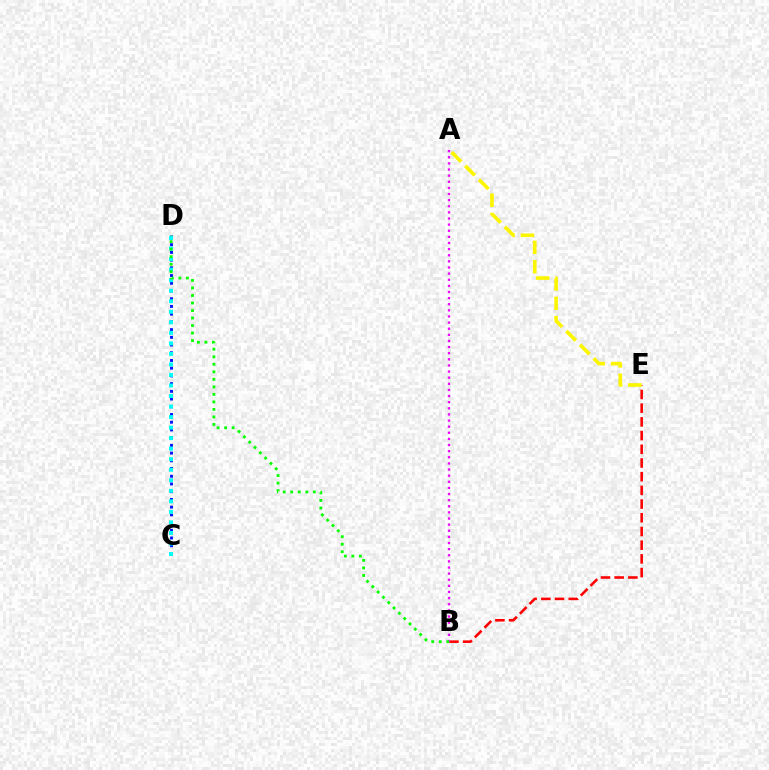{('C', 'D'): [{'color': '#0010ff', 'line_style': 'dotted', 'thickness': 2.1}, {'color': '#00fff6', 'line_style': 'dotted', 'thickness': 2.86}], ('B', 'E'): [{'color': '#ff0000', 'line_style': 'dashed', 'thickness': 1.86}], ('A', 'B'): [{'color': '#ee00ff', 'line_style': 'dotted', 'thickness': 1.66}], ('B', 'D'): [{'color': '#08ff00', 'line_style': 'dotted', 'thickness': 2.04}], ('A', 'E'): [{'color': '#fcf500', 'line_style': 'dashed', 'thickness': 2.63}]}